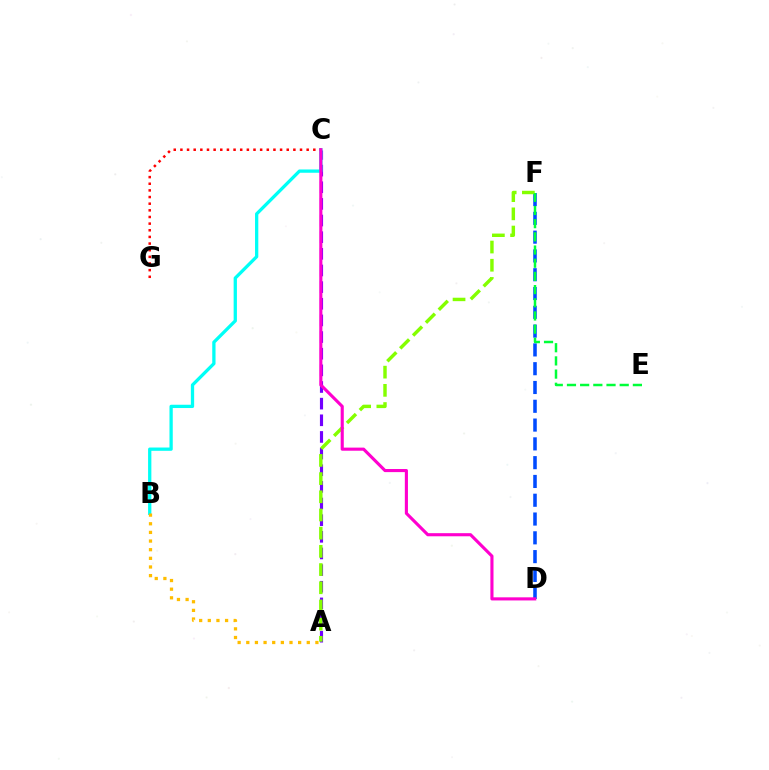{('A', 'C'): [{'color': '#7200ff', 'line_style': 'dashed', 'thickness': 2.26}], ('D', 'F'): [{'color': '#004bff', 'line_style': 'dashed', 'thickness': 2.55}], ('B', 'C'): [{'color': '#00fff6', 'line_style': 'solid', 'thickness': 2.37}], ('A', 'F'): [{'color': '#84ff00', 'line_style': 'dashed', 'thickness': 2.47}], ('A', 'B'): [{'color': '#ffbd00', 'line_style': 'dotted', 'thickness': 2.35}], ('C', 'G'): [{'color': '#ff0000', 'line_style': 'dotted', 'thickness': 1.81}], ('E', 'F'): [{'color': '#00ff39', 'line_style': 'dashed', 'thickness': 1.79}], ('C', 'D'): [{'color': '#ff00cf', 'line_style': 'solid', 'thickness': 2.24}]}